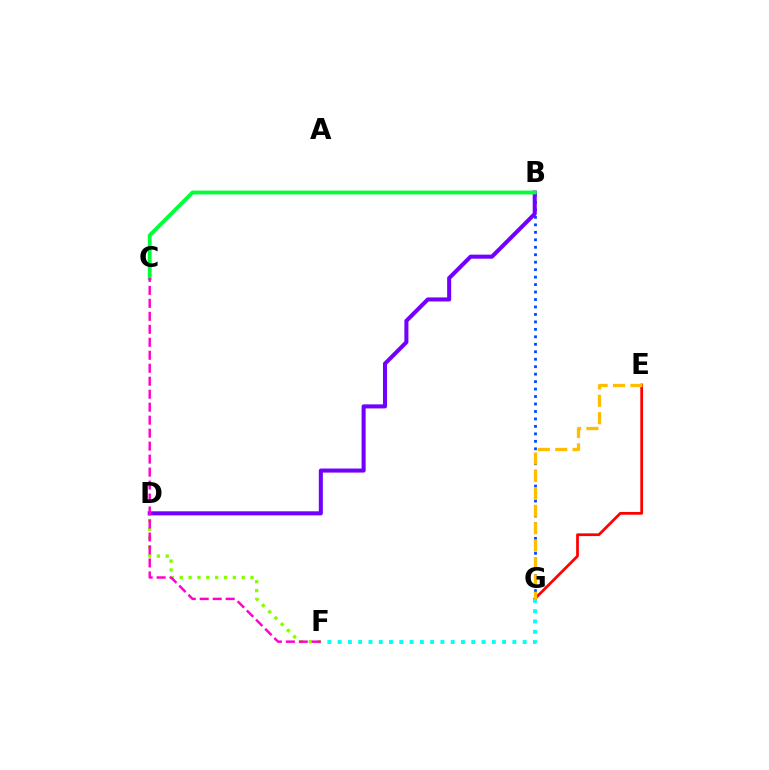{('E', 'G'): [{'color': '#ff0000', 'line_style': 'solid', 'thickness': 1.97}, {'color': '#ffbd00', 'line_style': 'dashed', 'thickness': 2.36}], ('D', 'F'): [{'color': '#84ff00', 'line_style': 'dotted', 'thickness': 2.4}], ('B', 'G'): [{'color': '#004bff', 'line_style': 'dotted', 'thickness': 2.03}], ('B', 'D'): [{'color': '#7200ff', 'line_style': 'solid', 'thickness': 2.92}], ('B', 'C'): [{'color': '#00ff39', 'line_style': 'solid', 'thickness': 2.76}], ('C', 'F'): [{'color': '#ff00cf', 'line_style': 'dashed', 'thickness': 1.76}], ('F', 'G'): [{'color': '#00fff6', 'line_style': 'dotted', 'thickness': 2.79}]}